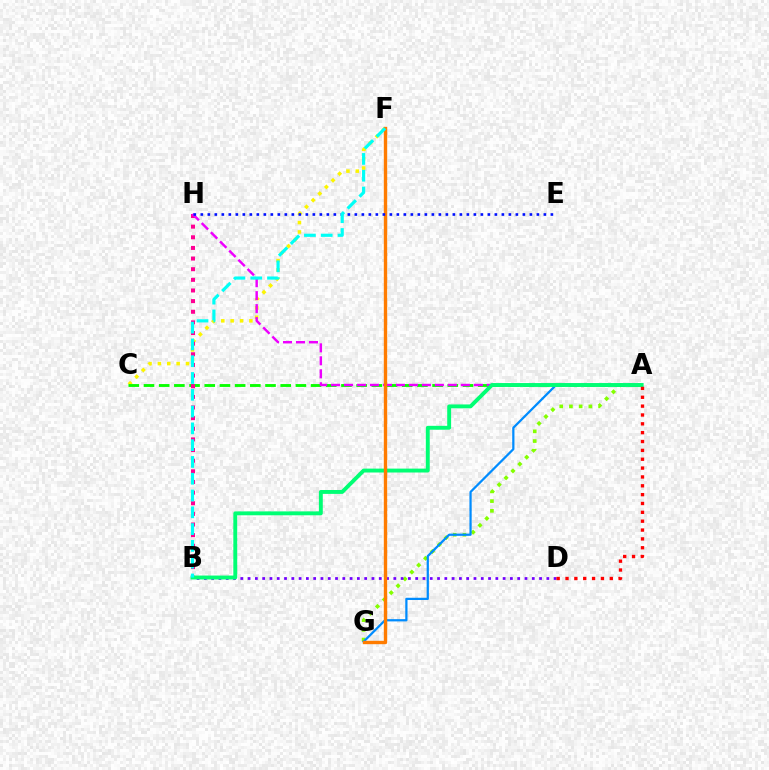{('A', 'G'): [{'color': '#84ff00', 'line_style': 'dotted', 'thickness': 2.64}, {'color': '#008cff', 'line_style': 'solid', 'thickness': 1.62}], ('C', 'F'): [{'color': '#fcf500', 'line_style': 'dotted', 'thickness': 2.54}], ('A', 'C'): [{'color': '#08ff00', 'line_style': 'dashed', 'thickness': 2.06}], ('B', 'H'): [{'color': '#ff0094', 'line_style': 'dotted', 'thickness': 2.89}], ('A', 'H'): [{'color': '#ee00ff', 'line_style': 'dashed', 'thickness': 1.76}], ('B', 'D'): [{'color': '#7200ff', 'line_style': 'dotted', 'thickness': 1.98}], ('A', 'B'): [{'color': '#00ff74', 'line_style': 'solid', 'thickness': 2.81}], ('F', 'G'): [{'color': '#ff7c00', 'line_style': 'solid', 'thickness': 2.42}], ('A', 'D'): [{'color': '#ff0000', 'line_style': 'dotted', 'thickness': 2.41}], ('E', 'H'): [{'color': '#0010ff', 'line_style': 'dotted', 'thickness': 1.9}], ('B', 'F'): [{'color': '#00fff6', 'line_style': 'dashed', 'thickness': 2.28}]}